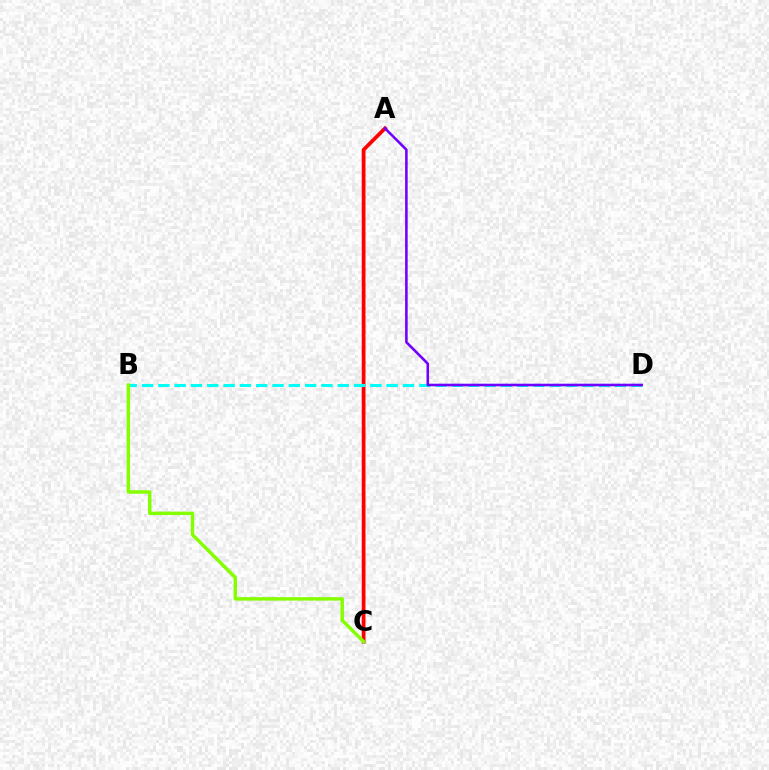{('A', 'C'): [{'color': '#ff0000', 'line_style': 'solid', 'thickness': 2.7}], ('B', 'D'): [{'color': '#00fff6', 'line_style': 'dashed', 'thickness': 2.22}], ('B', 'C'): [{'color': '#84ff00', 'line_style': 'solid', 'thickness': 2.48}], ('A', 'D'): [{'color': '#7200ff', 'line_style': 'solid', 'thickness': 1.86}]}